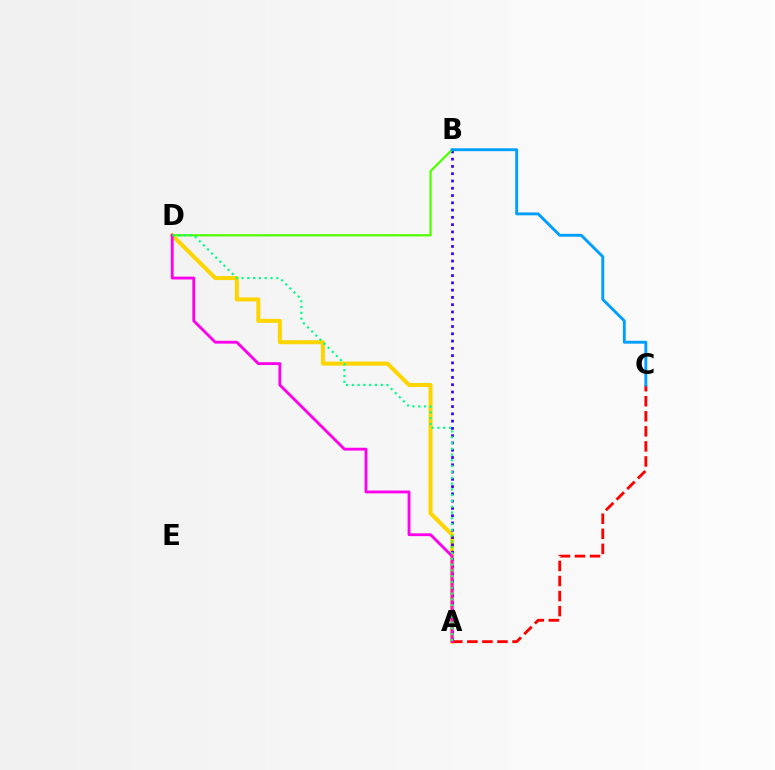{('A', 'D'): [{'color': '#ffd500', 'line_style': 'solid', 'thickness': 2.9}, {'color': '#ff00ed', 'line_style': 'solid', 'thickness': 2.05}, {'color': '#00ff86', 'line_style': 'dotted', 'thickness': 1.57}], ('A', 'B'): [{'color': '#3700ff', 'line_style': 'dotted', 'thickness': 1.98}], ('A', 'C'): [{'color': '#ff0000', 'line_style': 'dashed', 'thickness': 2.04}], ('B', 'D'): [{'color': '#4fff00', 'line_style': 'solid', 'thickness': 1.62}], ('B', 'C'): [{'color': '#009eff', 'line_style': 'solid', 'thickness': 2.07}]}